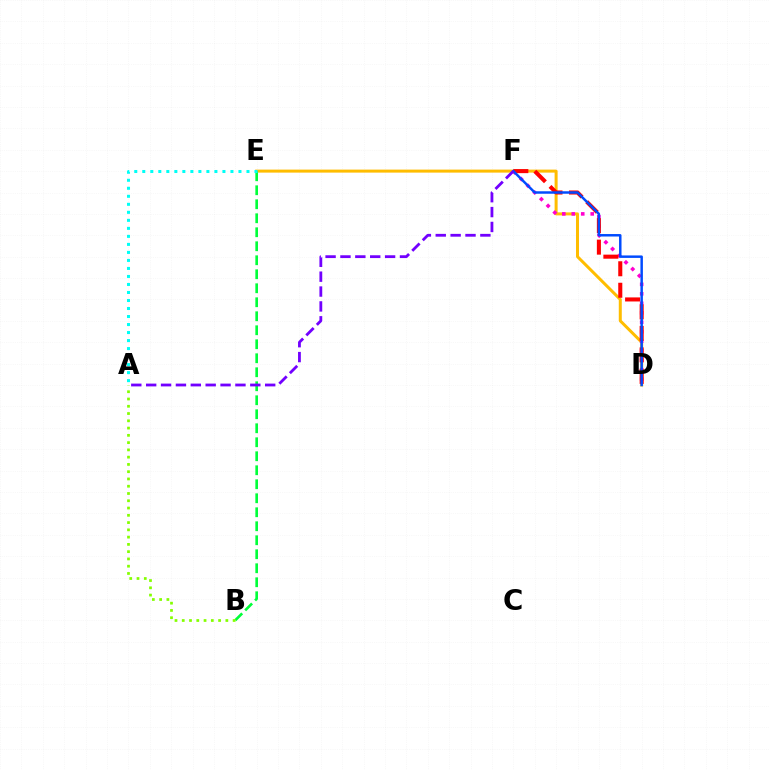{('D', 'E'): [{'color': '#ffbd00', 'line_style': 'solid', 'thickness': 2.17}], ('B', 'E'): [{'color': '#00ff39', 'line_style': 'dashed', 'thickness': 1.9}], ('D', 'F'): [{'color': '#ff00cf', 'line_style': 'dotted', 'thickness': 2.58}, {'color': '#ff0000', 'line_style': 'dashed', 'thickness': 2.92}, {'color': '#004bff', 'line_style': 'solid', 'thickness': 1.78}], ('A', 'F'): [{'color': '#7200ff', 'line_style': 'dashed', 'thickness': 2.02}], ('A', 'B'): [{'color': '#84ff00', 'line_style': 'dotted', 'thickness': 1.98}], ('A', 'E'): [{'color': '#00fff6', 'line_style': 'dotted', 'thickness': 2.18}]}